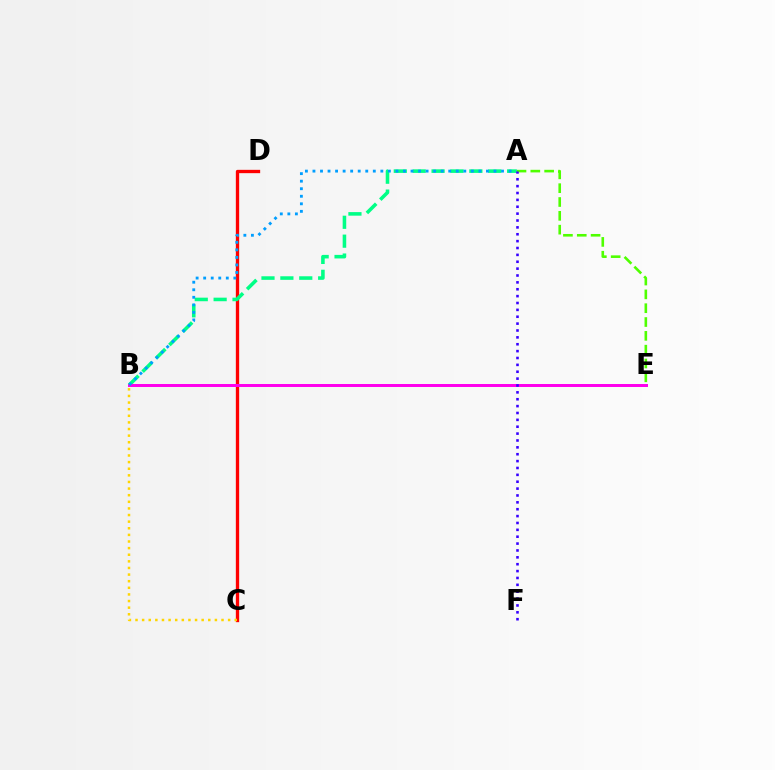{('C', 'D'): [{'color': '#ff0000', 'line_style': 'solid', 'thickness': 2.39}], ('A', 'B'): [{'color': '#00ff86', 'line_style': 'dashed', 'thickness': 2.57}, {'color': '#009eff', 'line_style': 'dotted', 'thickness': 2.05}], ('B', 'E'): [{'color': '#ff00ed', 'line_style': 'solid', 'thickness': 2.14}], ('A', 'E'): [{'color': '#4fff00', 'line_style': 'dashed', 'thickness': 1.88}], ('B', 'C'): [{'color': '#ffd500', 'line_style': 'dotted', 'thickness': 1.8}], ('A', 'F'): [{'color': '#3700ff', 'line_style': 'dotted', 'thickness': 1.87}]}